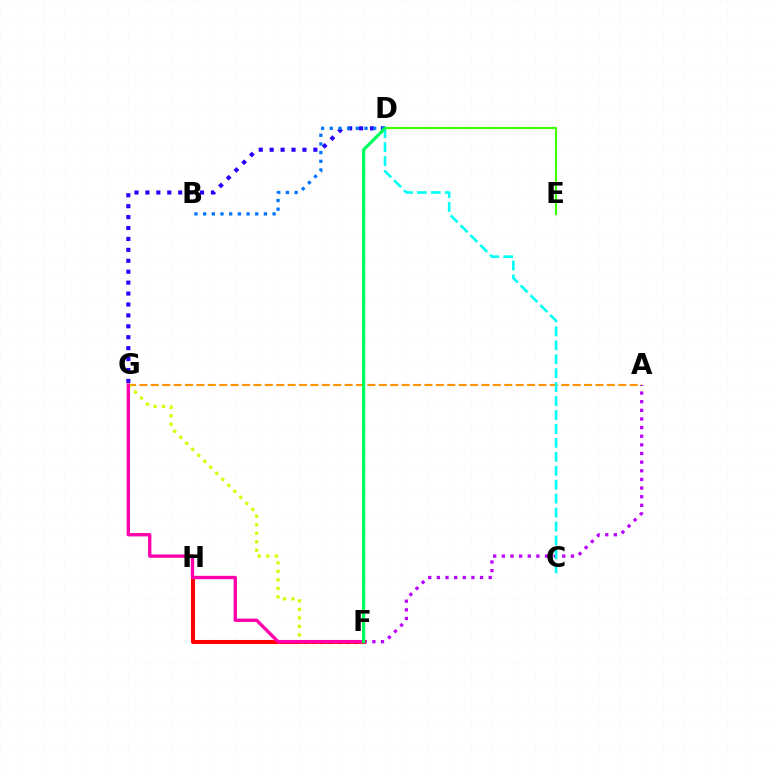{('D', 'G'): [{'color': '#2500ff', 'line_style': 'dotted', 'thickness': 2.97}], ('A', 'F'): [{'color': '#b900ff', 'line_style': 'dotted', 'thickness': 2.35}], ('F', 'H'): [{'color': '#ff0000', 'line_style': 'solid', 'thickness': 2.92}], ('B', 'D'): [{'color': '#0074ff', 'line_style': 'dotted', 'thickness': 2.36}], ('A', 'G'): [{'color': '#ff9400', 'line_style': 'dashed', 'thickness': 1.55}], ('D', 'E'): [{'color': '#3dff00', 'line_style': 'solid', 'thickness': 1.55}], ('C', 'D'): [{'color': '#00fff6', 'line_style': 'dashed', 'thickness': 1.89}], ('F', 'G'): [{'color': '#d1ff00', 'line_style': 'dotted', 'thickness': 2.31}, {'color': '#ff00ac', 'line_style': 'solid', 'thickness': 2.41}], ('D', 'F'): [{'color': '#00ff5c', 'line_style': 'solid', 'thickness': 2.3}]}